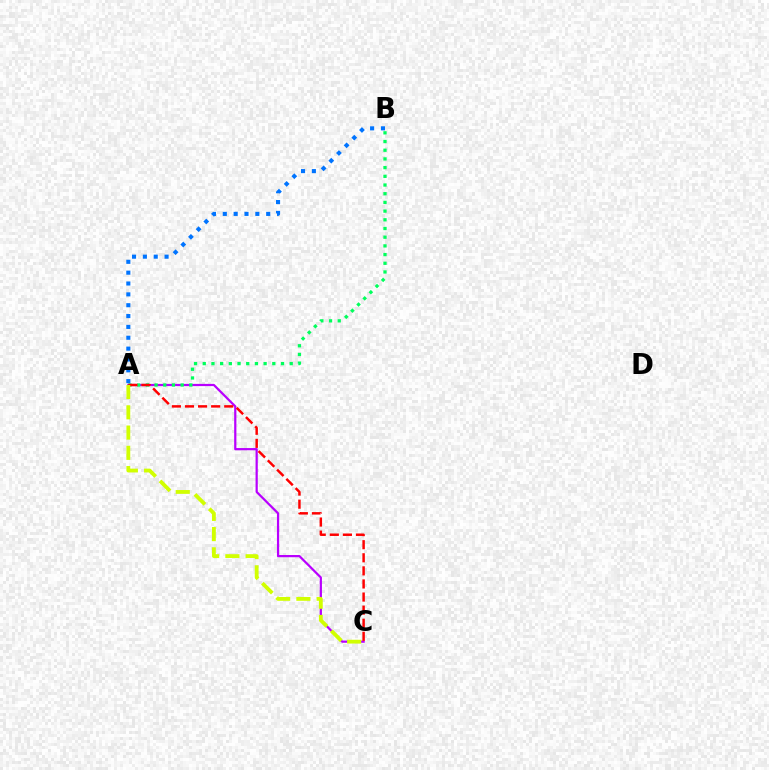{('A', 'C'): [{'color': '#b900ff', 'line_style': 'solid', 'thickness': 1.6}, {'color': '#ff0000', 'line_style': 'dashed', 'thickness': 1.78}, {'color': '#d1ff00', 'line_style': 'dashed', 'thickness': 2.75}], ('A', 'B'): [{'color': '#00ff5c', 'line_style': 'dotted', 'thickness': 2.36}, {'color': '#0074ff', 'line_style': 'dotted', 'thickness': 2.95}]}